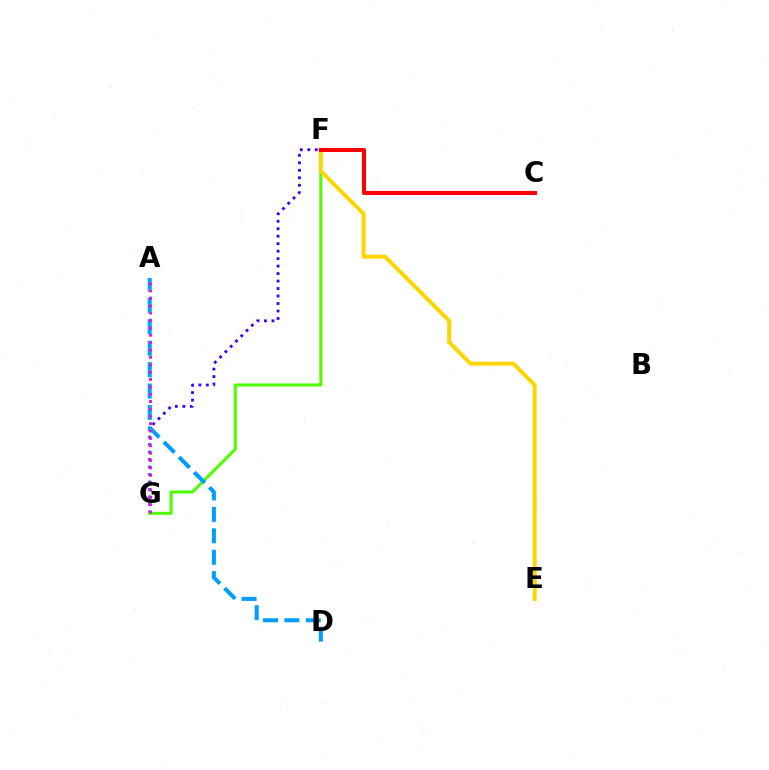{('F', 'G'): [{'color': '#3700ff', 'line_style': 'dotted', 'thickness': 2.03}, {'color': '#4fff00', 'line_style': 'solid', 'thickness': 2.2}], ('A', 'D'): [{'color': '#009eff', 'line_style': 'dashed', 'thickness': 2.91}], ('A', 'G'): [{'color': '#00ff86', 'line_style': 'dotted', 'thickness': 2.01}, {'color': '#ff00ed', 'line_style': 'dotted', 'thickness': 2.0}], ('E', 'F'): [{'color': '#ffd500', 'line_style': 'solid', 'thickness': 2.87}], ('C', 'F'): [{'color': '#ff0000', 'line_style': 'solid', 'thickness': 2.92}]}